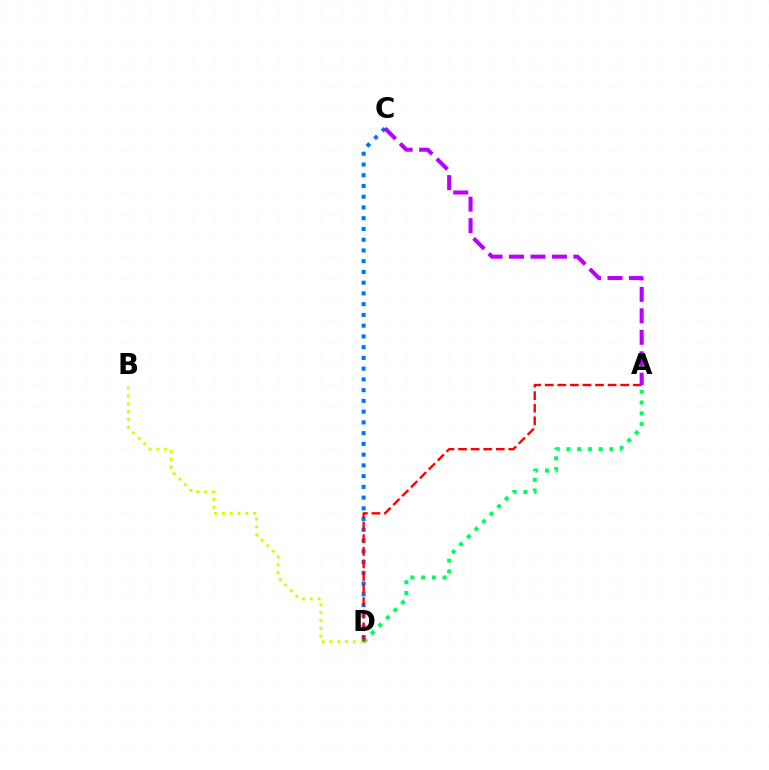{('A', 'D'): [{'color': '#00ff5c', 'line_style': 'dotted', 'thickness': 2.92}, {'color': '#ff0000', 'line_style': 'dashed', 'thickness': 1.71}], ('C', 'D'): [{'color': '#0074ff', 'line_style': 'dotted', 'thickness': 2.92}], ('B', 'D'): [{'color': '#d1ff00', 'line_style': 'dotted', 'thickness': 2.12}], ('A', 'C'): [{'color': '#b900ff', 'line_style': 'dashed', 'thickness': 2.92}]}